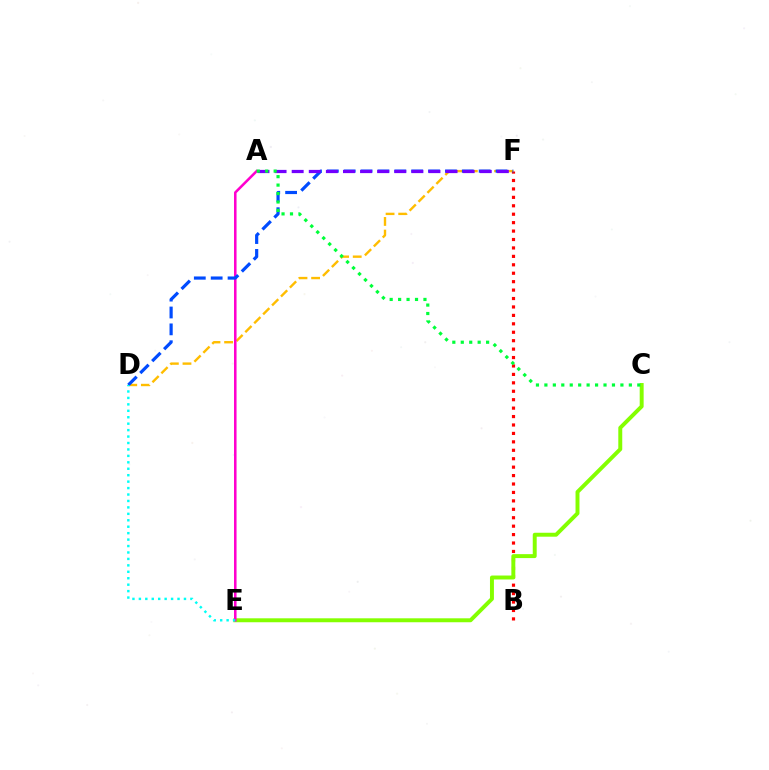{('D', 'F'): [{'color': '#ffbd00', 'line_style': 'dashed', 'thickness': 1.71}, {'color': '#004bff', 'line_style': 'dashed', 'thickness': 2.29}], ('B', 'F'): [{'color': '#ff0000', 'line_style': 'dotted', 'thickness': 2.29}], ('C', 'E'): [{'color': '#84ff00', 'line_style': 'solid', 'thickness': 2.84}], ('A', 'E'): [{'color': '#ff00cf', 'line_style': 'solid', 'thickness': 1.83}], ('A', 'F'): [{'color': '#7200ff', 'line_style': 'dashed', 'thickness': 2.32}], ('A', 'C'): [{'color': '#00ff39', 'line_style': 'dotted', 'thickness': 2.29}], ('D', 'E'): [{'color': '#00fff6', 'line_style': 'dotted', 'thickness': 1.75}]}